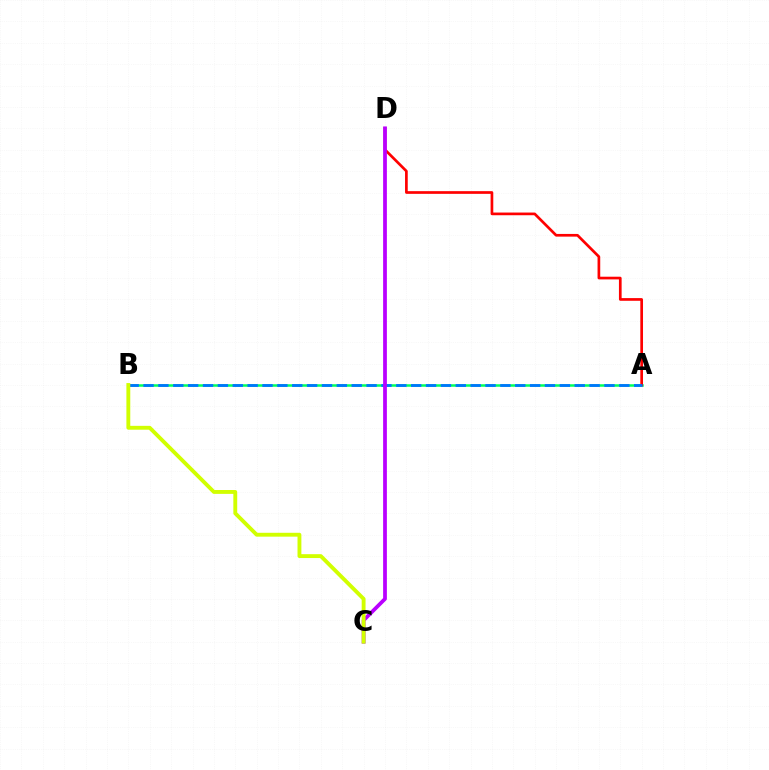{('A', 'B'): [{'color': '#00ff5c', 'line_style': 'solid', 'thickness': 1.81}, {'color': '#0074ff', 'line_style': 'dashed', 'thickness': 2.02}], ('A', 'D'): [{'color': '#ff0000', 'line_style': 'solid', 'thickness': 1.94}], ('C', 'D'): [{'color': '#b900ff', 'line_style': 'solid', 'thickness': 2.71}], ('B', 'C'): [{'color': '#d1ff00', 'line_style': 'solid', 'thickness': 2.79}]}